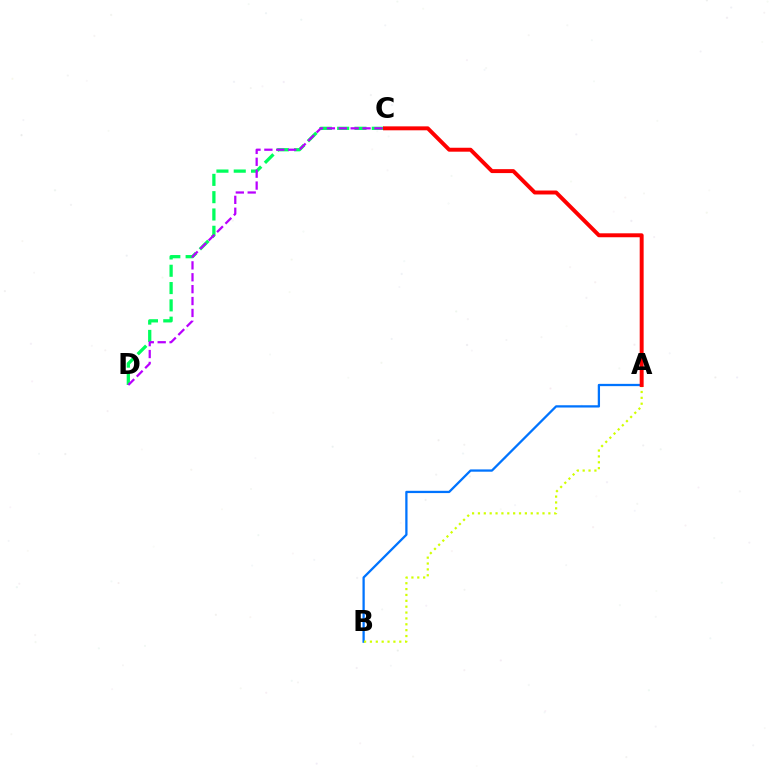{('C', 'D'): [{'color': '#00ff5c', 'line_style': 'dashed', 'thickness': 2.35}, {'color': '#b900ff', 'line_style': 'dashed', 'thickness': 1.62}], ('A', 'B'): [{'color': '#0074ff', 'line_style': 'solid', 'thickness': 1.64}, {'color': '#d1ff00', 'line_style': 'dotted', 'thickness': 1.59}], ('A', 'C'): [{'color': '#ff0000', 'line_style': 'solid', 'thickness': 2.84}]}